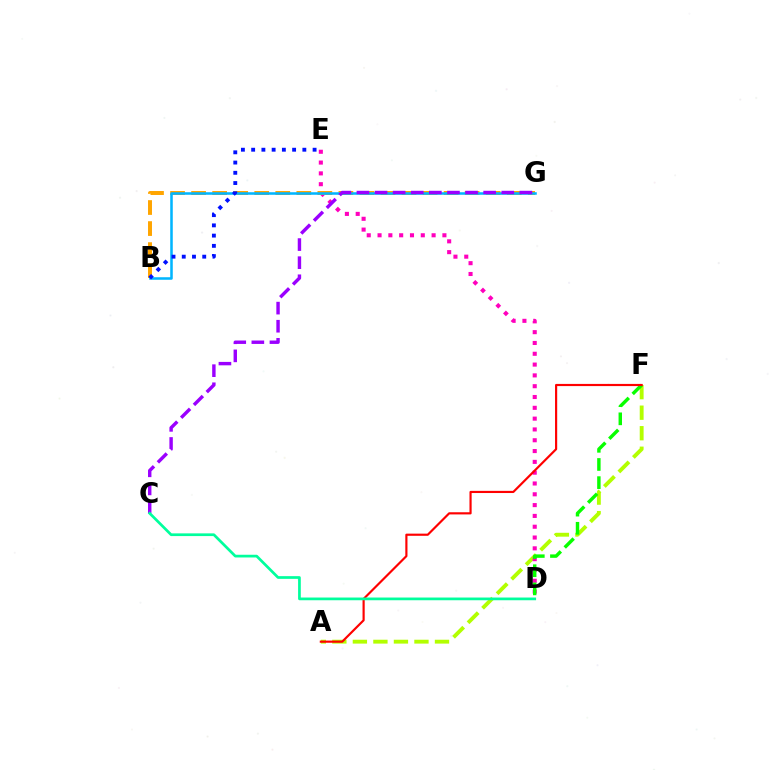{('A', 'F'): [{'color': '#b3ff00', 'line_style': 'dashed', 'thickness': 2.79}, {'color': '#ff0000', 'line_style': 'solid', 'thickness': 1.56}], ('D', 'E'): [{'color': '#ff00bd', 'line_style': 'dotted', 'thickness': 2.94}], ('B', 'G'): [{'color': '#ffa500', 'line_style': 'dashed', 'thickness': 2.86}, {'color': '#00b5ff', 'line_style': 'solid', 'thickness': 1.83}], ('D', 'F'): [{'color': '#08ff00', 'line_style': 'dashed', 'thickness': 2.47}], ('C', 'G'): [{'color': '#9b00ff', 'line_style': 'dashed', 'thickness': 2.46}], ('B', 'E'): [{'color': '#0010ff', 'line_style': 'dotted', 'thickness': 2.78}], ('C', 'D'): [{'color': '#00ff9d', 'line_style': 'solid', 'thickness': 1.95}]}